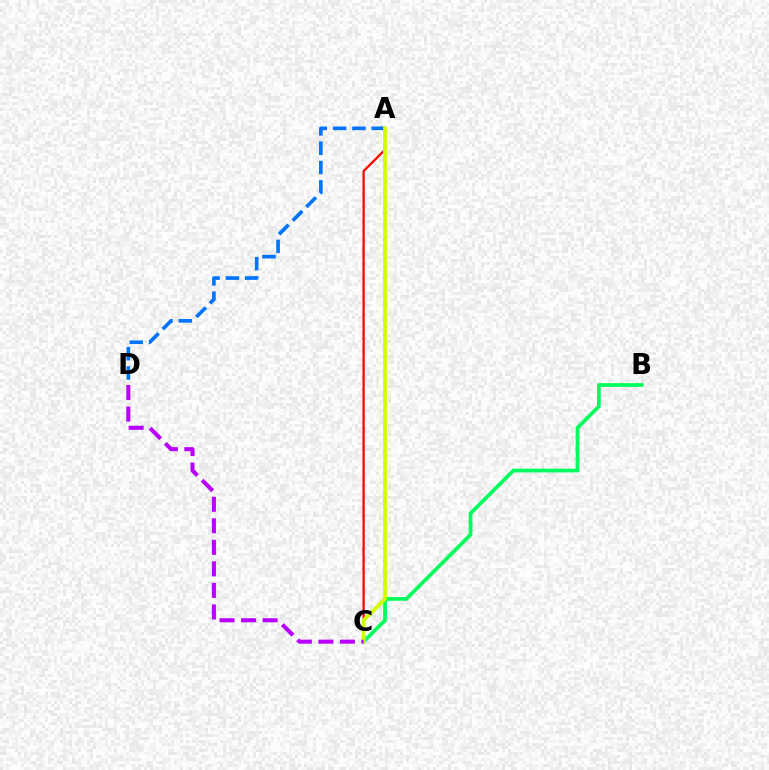{('A', 'D'): [{'color': '#0074ff', 'line_style': 'dashed', 'thickness': 2.63}], ('B', 'C'): [{'color': '#00ff5c', 'line_style': 'solid', 'thickness': 2.69}], ('A', 'C'): [{'color': '#ff0000', 'line_style': 'solid', 'thickness': 1.62}, {'color': '#d1ff00', 'line_style': 'solid', 'thickness': 2.7}], ('C', 'D'): [{'color': '#b900ff', 'line_style': 'dashed', 'thickness': 2.92}]}